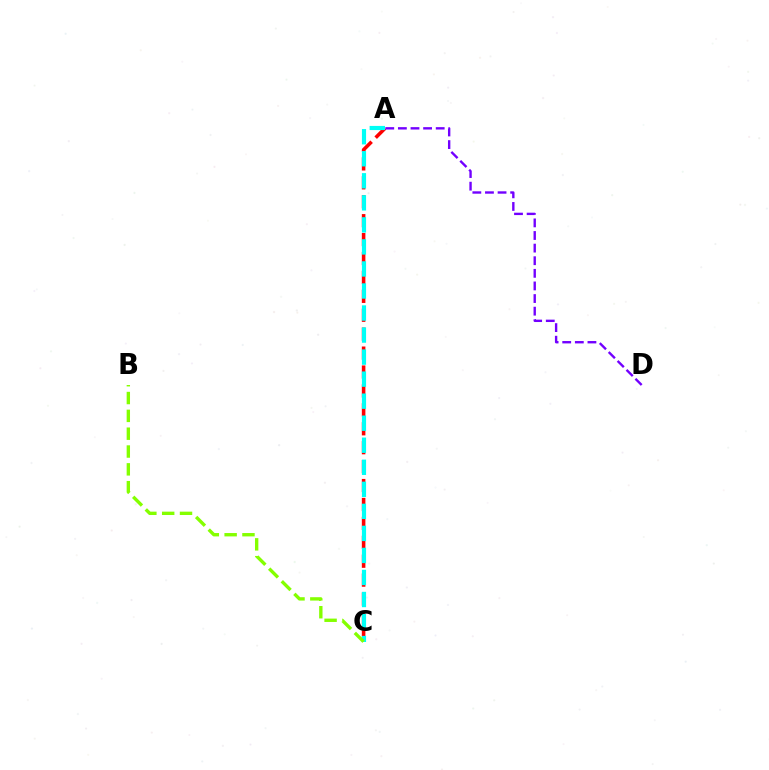{('A', 'C'): [{'color': '#ff0000', 'line_style': 'dashed', 'thickness': 2.57}, {'color': '#00fff6', 'line_style': 'dashed', 'thickness': 2.99}], ('B', 'C'): [{'color': '#84ff00', 'line_style': 'dashed', 'thickness': 2.42}], ('A', 'D'): [{'color': '#7200ff', 'line_style': 'dashed', 'thickness': 1.71}]}